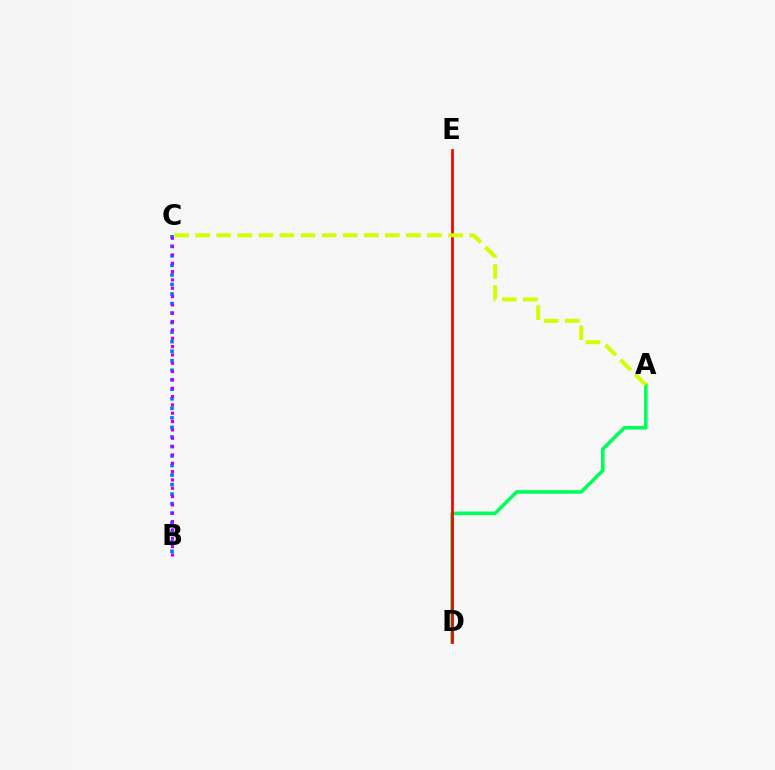{('A', 'D'): [{'color': '#00ff5c', 'line_style': 'solid', 'thickness': 2.59}], ('B', 'C'): [{'color': '#0074ff', 'line_style': 'dotted', 'thickness': 2.59}, {'color': '#b900ff', 'line_style': 'dotted', 'thickness': 2.26}], ('D', 'E'): [{'color': '#ff0000', 'line_style': 'solid', 'thickness': 1.98}], ('A', 'C'): [{'color': '#d1ff00', 'line_style': 'dashed', 'thickness': 2.86}]}